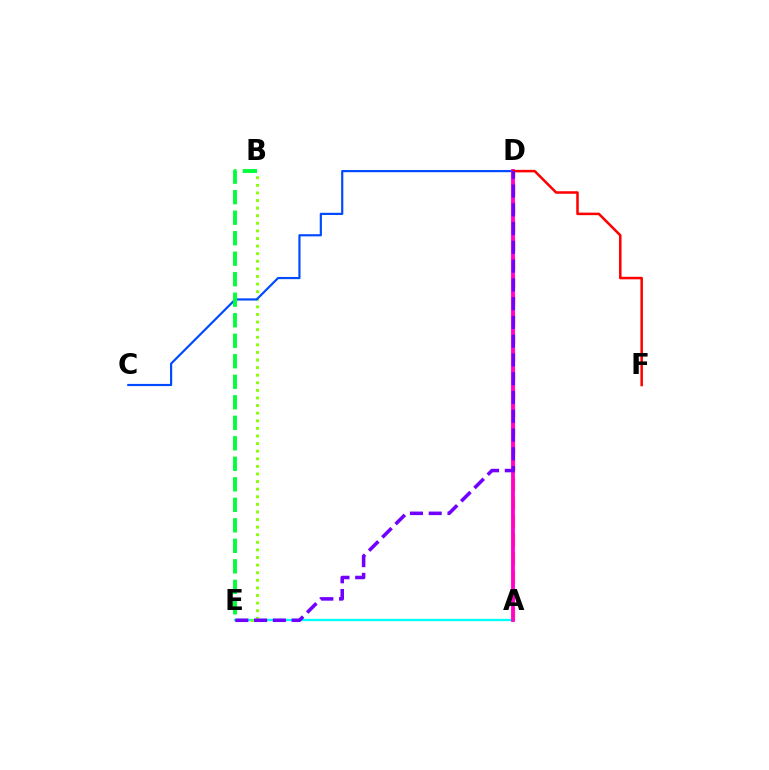{('A', 'E'): [{'color': '#00fff6', 'line_style': 'solid', 'thickness': 1.67}], ('B', 'E'): [{'color': '#84ff00', 'line_style': 'dotted', 'thickness': 2.06}, {'color': '#00ff39', 'line_style': 'dashed', 'thickness': 2.79}], ('A', 'D'): [{'color': '#ffbd00', 'line_style': 'dashed', 'thickness': 2.51}, {'color': '#ff00cf', 'line_style': 'solid', 'thickness': 2.74}], ('C', 'D'): [{'color': '#004bff', 'line_style': 'solid', 'thickness': 1.57}], ('D', 'F'): [{'color': '#ff0000', 'line_style': 'solid', 'thickness': 1.82}], ('D', 'E'): [{'color': '#7200ff', 'line_style': 'dashed', 'thickness': 2.55}]}